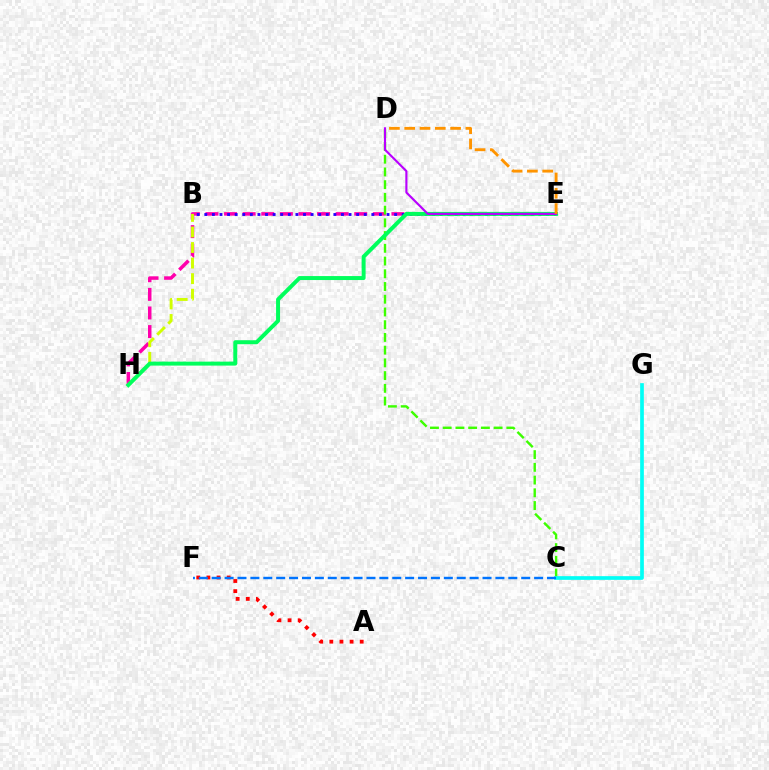{('E', 'H'): [{'color': '#ff00ac', 'line_style': 'dashed', 'thickness': 2.53}, {'color': '#00ff5c', 'line_style': 'solid', 'thickness': 2.86}], ('B', 'H'): [{'color': '#d1ff00', 'line_style': 'dashed', 'thickness': 2.11}], ('A', 'F'): [{'color': '#ff0000', 'line_style': 'dotted', 'thickness': 2.75}], ('B', 'E'): [{'color': '#2500ff', 'line_style': 'dotted', 'thickness': 2.06}], ('C', 'D'): [{'color': '#3dff00', 'line_style': 'dashed', 'thickness': 1.73}], ('C', 'G'): [{'color': '#00fff6', 'line_style': 'solid', 'thickness': 2.66}], ('D', 'E'): [{'color': '#b900ff', 'line_style': 'solid', 'thickness': 1.54}, {'color': '#ff9400', 'line_style': 'dashed', 'thickness': 2.08}], ('C', 'F'): [{'color': '#0074ff', 'line_style': 'dashed', 'thickness': 1.75}]}